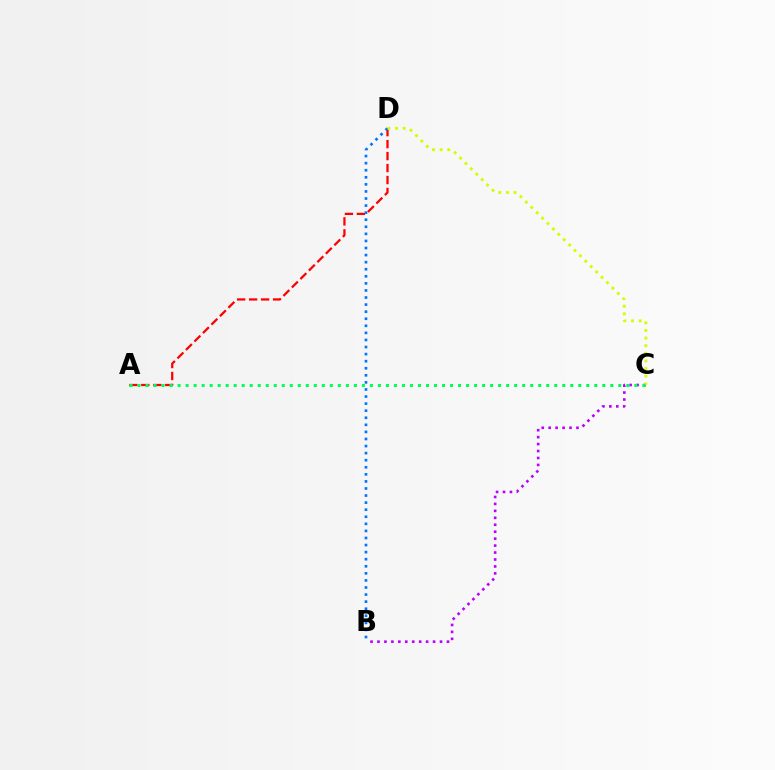{('B', 'C'): [{'color': '#b900ff', 'line_style': 'dotted', 'thickness': 1.89}], ('A', 'D'): [{'color': '#ff0000', 'line_style': 'dashed', 'thickness': 1.63}], ('B', 'D'): [{'color': '#0074ff', 'line_style': 'dotted', 'thickness': 1.92}], ('C', 'D'): [{'color': '#d1ff00', 'line_style': 'dotted', 'thickness': 2.07}], ('A', 'C'): [{'color': '#00ff5c', 'line_style': 'dotted', 'thickness': 2.18}]}